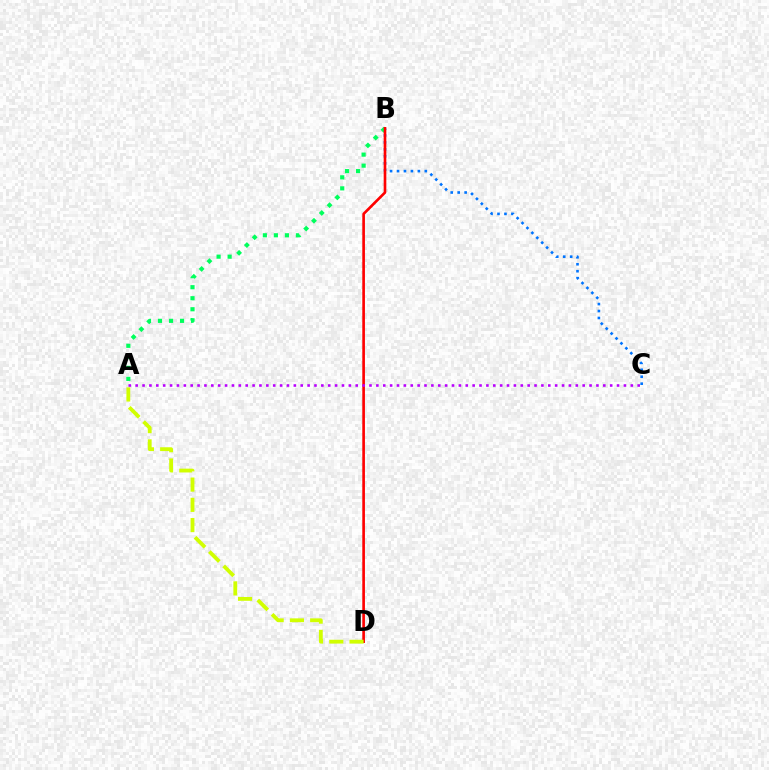{('B', 'C'): [{'color': '#0074ff', 'line_style': 'dotted', 'thickness': 1.89}], ('A', 'B'): [{'color': '#00ff5c', 'line_style': 'dotted', 'thickness': 3.0}], ('B', 'D'): [{'color': '#ff0000', 'line_style': 'solid', 'thickness': 1.91}], ('A', 'C'): [{'color': '#b900ff', 'line_style': 'dotted', 'thickness': 1.87}], ('A', 'D'): [{'color': '#d1ff00', 'line_style': 'dashed', 'thickness': 2.75}]}